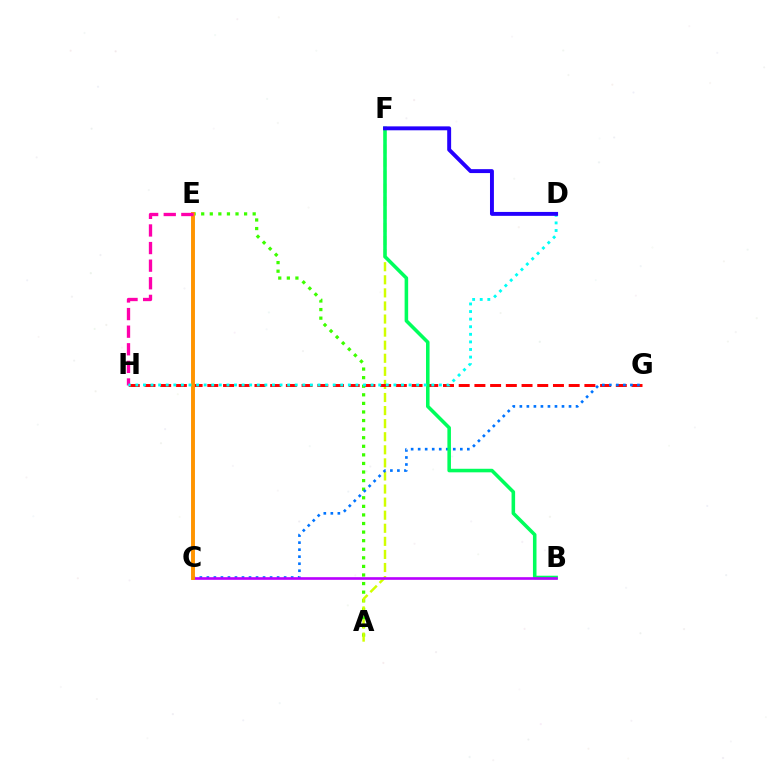{('A', 'E'): [{'color': '#3dff00', 'line_style': 'dotted', 'thickness': 2.33}], ('A', 'F'): [{'color': '#d1ff00', 'line_style': 'dashed', 'thickness': 1.78}], ('G', 'H'): [{'color': '#ff0000', 'line_style': 'dashed', 'thickness': 2.13}], ('C', 'G'): [{'color': '#0074ff', 'line_style': 'dotted', 'thickness': 1.91}], ('B', 'F'): [{'color': '#00ff5c', 'line_style': 'solid', 'thickness': 2.56}], ('B', 'C'): [{'color': '#b900ff', 'line_style': 'solid', 'thickness': 1.9}], ('C', 'E'): [{'color': '#ff9400', 'line_style': 'solid', 'thickness': 2.82}], ('E', 'H'): [{'color': '#ff00ac', 'line_style': 'dashed', 'thickness': 2.39}], ('D', 'H'): [{'color': '#00fff6', 'line_style': 'dotted', 'thickness': 2.06}], ('D', 'F'): [{'color': '#2500ff', 'line_style': 'solid', 'thickness': 2.82}]}